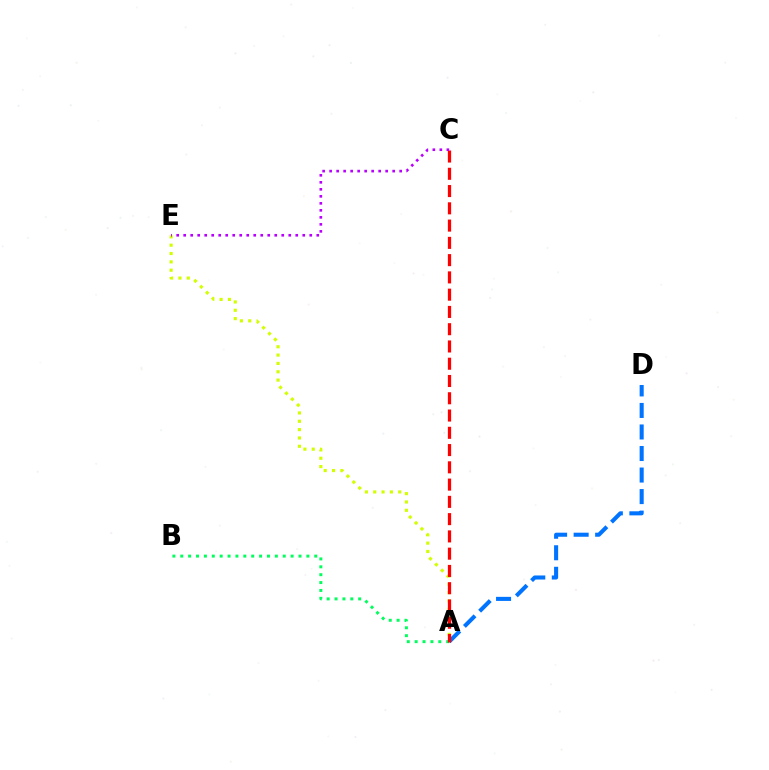{('A', 'E'): [{'color': '#d1ff00', 'line_style': 'dotted', 'thickness': 2.27}], ('A', 'B'): [{'color': '#00ff5c', 'line_style': 'dotted', 'thickness': 2.14}], ('A', 'D'): [{'color': '#0074ff', 'line_style': 'dashed', 'thickness': 2.93}], ('A', 'C'): [{'color': '#ff0000', 'line_style': 'dashed', 'thickness': 2.35}], ('C', 'E'): [{'color': '#b900ff', 'line_style': 'dotted', 'thickness': 1.9}]}